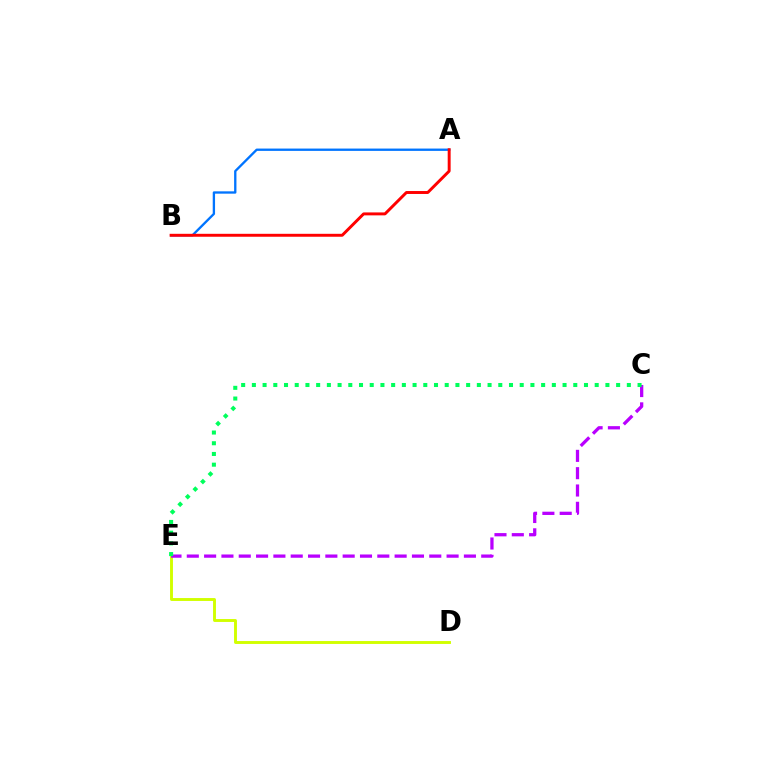{('D', 'E'): [{'color': '#d1ff00', 'line_style': 'solid', 'thickness': 2.09}], ('C', 'E'): [{'color': '#b900ff', 'line_style': 'dashed', 'thickness': 2.35}, {'color': '#00ff5c', 'line_style': 'dotted', 'thickness': 2.91}], ('A', 'B'): [{'color': '#0074ff', 'line_style': 'solid', 'thickness': 1.68}, {'color': '#ff0000', 'line_style': 'solid', 'thickness': 2.12}]}